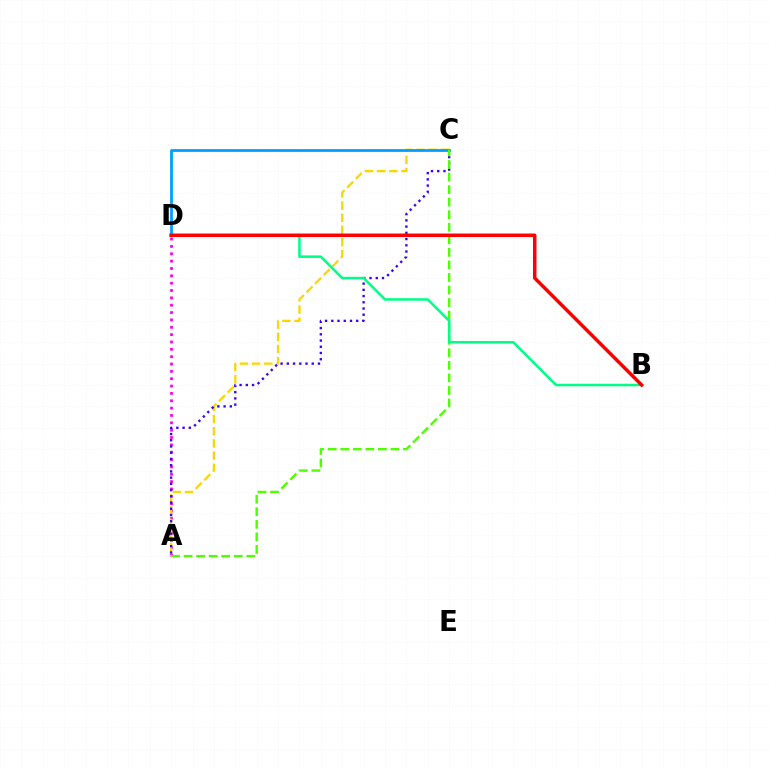{('A', 'D'): [{'color': '#ff00ed', 'line_style': 'dotted', 'thickness': 2.0}], ('A', 'C'): [{'color': '#ffd500', 'line_style': 'dashed', 'thickness': 1.65}, {'color': '#3700ff', 'line_style': 'dotted', 'thickness': 1.69}, {'color': '#4fff00', 'line_style': 'dashed', 'thickness': 1.71}], ('C', 'D'): [{'color': '#009eff', 'line_style': 'solid', 'thickness': 1.99}], ('B', 'D'): [{'color': '#00ff86', 'line_style': 'solid', 'thickness': 1.82}, {'color': '#ff0000', 'line_style': 'solid', 'thickness': 2.52}]}